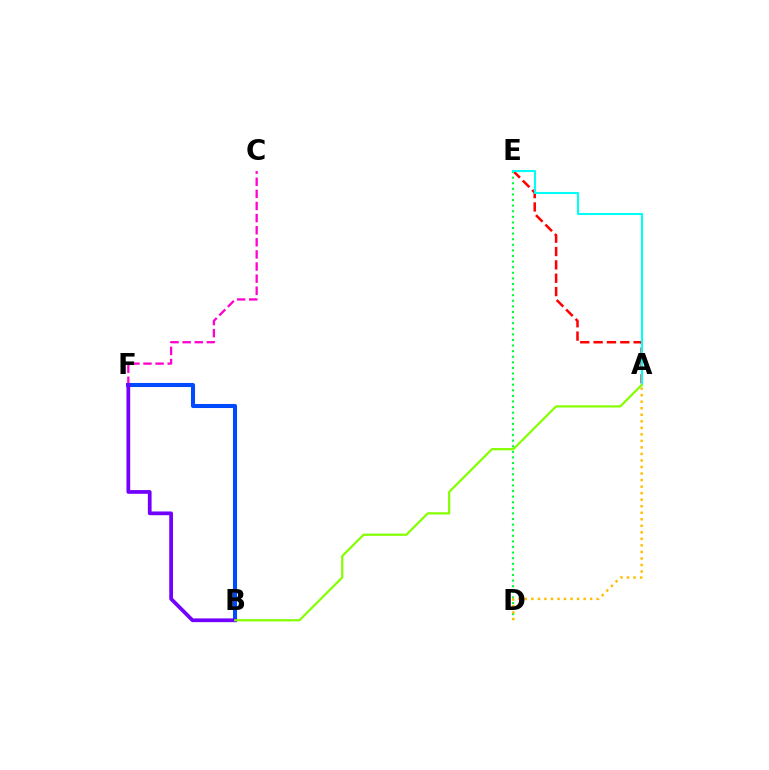{('C', 'F'): [{'color': '#ff00cf', 'line_style': 'dashed', 'thickness': 1.64}], ('A', 'E'): [{'color': '#ff0000', 'line_style': 'dashed', 'thickness': 1.81}, {'color': '#00fff6', 'line_style': 'solid', 'thickness': 1.5}], ('D', 'E'): [{'color': '#00ff39', 'line_style': 'dotted', 'thickness': 1.52}], ('B', 'F'): [{'color': '#004bff', 'line_style': 'solid', 'thickness': 2.93}, {'color': '#7200ff', 'line_style': 'solid', 'thickness': 2.69}], ('A', 'D'): [{'color': '#ffbd00', 'line_style': 'dotted', 'thickness': 1.77}], ('A', 'B'): [{'color': '#84ff00', 'line_style': 'solid', 'thickness': 1.59}]}